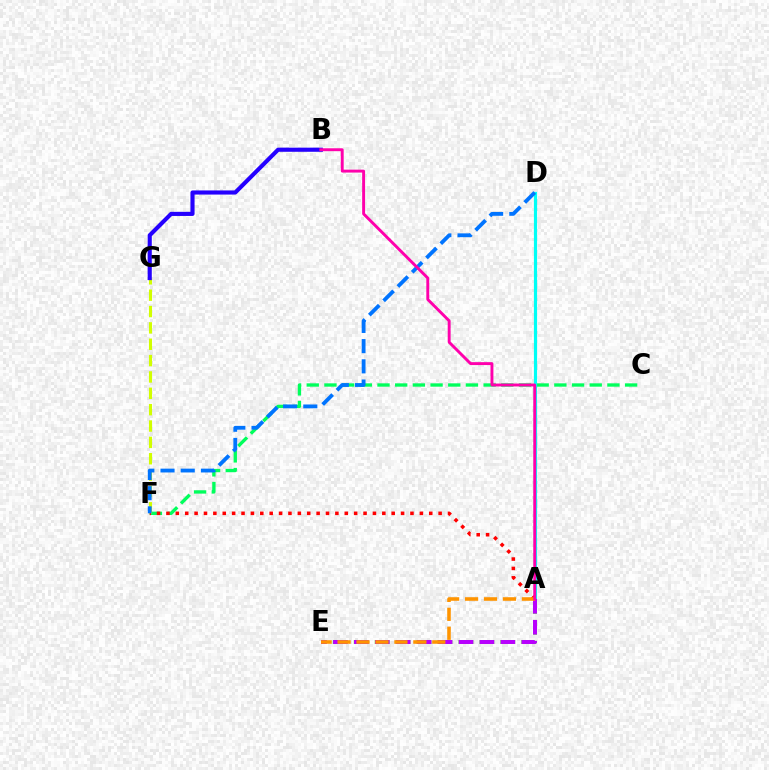{('C', 'F'): [{'color': '#00ff5c', 'line_style': 'dashed', 'thickness': 2.4}], ('F', 'G'): [{'color': '#d1ff00', 'line_style': 'dashed', 'thickness': 2.22}], ('A', 'D'): [{'color': '#00fff6', 'line_style': 'solid', 'thickness': 2.29}], ('A', 'F'): [{'color': '#ff0000', 'line_style': 'dotted', 'thickness': 2.55}], ('B', 'G'): [{'color': '#2500ff', 'line_style': 'solid', 'thickness': 2.97}], ('A', 'E'): [{'color': '#3dff00', 'line_style': 'dashed', 'thickness': 2.85}, {'color': '#b900ff', 'line_style': 'dashed', 'thickness': 2.84}, {'color': '#ff9400', 'line_style': 'dashed', 'thickness': 2.57}], ('D', 'F'): [{'color': '#0074ff', 'line_style': 'dashed', 'thickness': 2.75}], ('A', 'B'): [{'color': '#ff00ac', 'line_style': 'solid', 'thickness': 2.09}]}